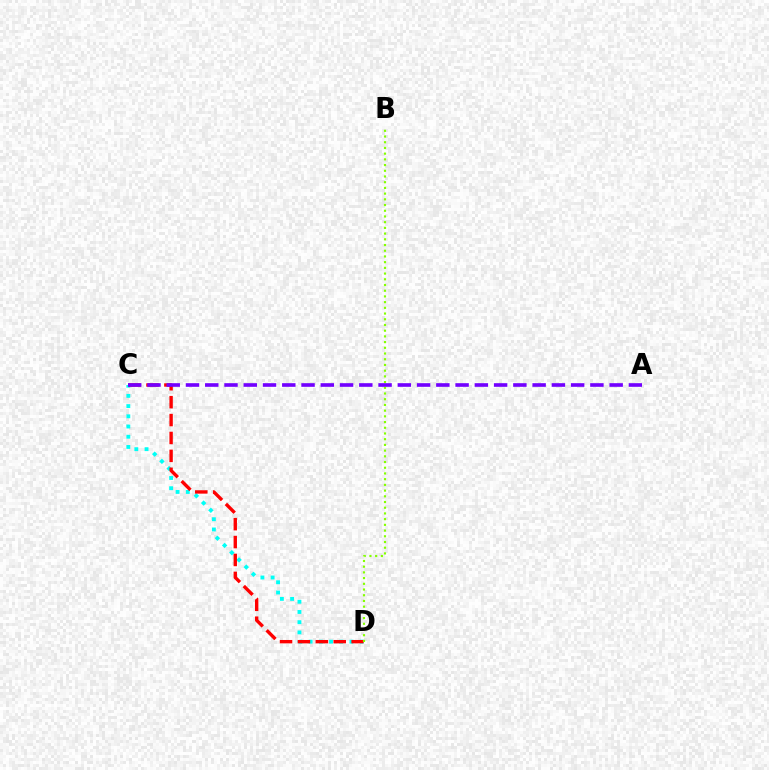{('C', 'D'): [{'color': '#00fff6', 'line_style': 'dotted', 'thickness': 2.78}, {'color': '#ff0000', 'line_style': 'dashed', 'thickness': 2.43}], ('B', 'D'): [{'color': '#84ff00', 'line_style': 'dotted', 'thickness': 1.55}], ('A', 'C'): [{'color': '#7200ff', 'line_style': 'dashed', 'thickness': 2.62}]}